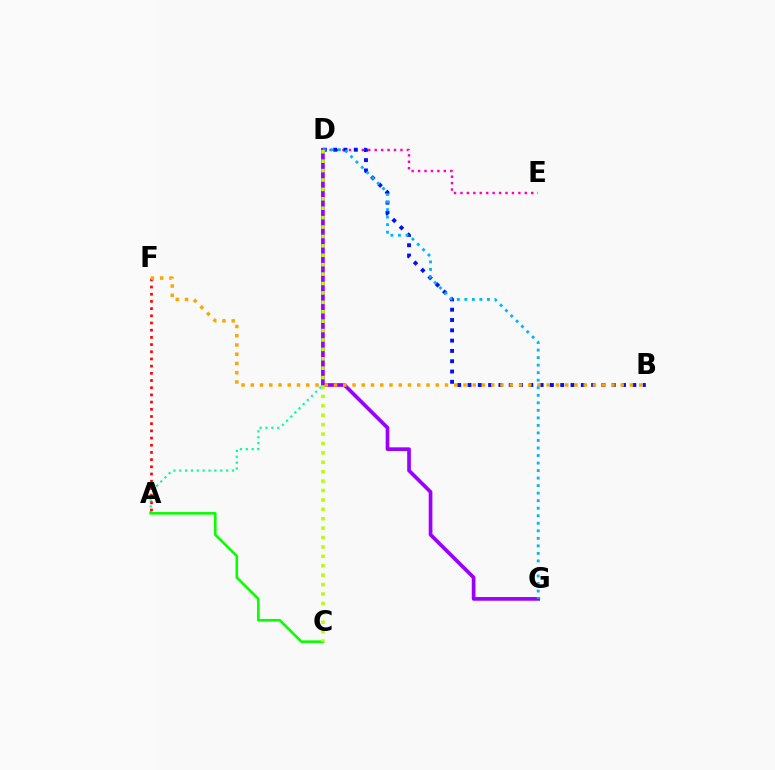{('D', 'E'): [{'color': '#ff00bd', 'line_style': 'dotted', 'thickness': 1.75}], ('B', 'D'): [{'color': '#0010ff', 'line_style': 'dotted', 'thickness': 2.8}], ('A', 'D'): [{'color': '#00ff9d', 'line_style': 'dotted', 'thickness': 1.59}], ('A', 'F'): [{'color': '#ff0000', 'line_style': 'dotted', 'thickness': 1.95}], ('A', 'C'): [{'color': '#08ff00', 'line_style': 'solid', 'thickness': 1.87}], ('D', 'G'): [{'color': '#9b00ff', 'line_style': 'solid', 'thickness': 2.66}, {'color': '#00b5ff', 'line_style': 'dotted', 'thickness': 2.05}], ('B', 'F'): [{'color': '#ffa500', 'line_style': 'dotted', 'thickness': 2.51}], ('C', 'D'): [{'color': '#b3ff00', 'line_style': 'dotted', 'thickness': 2.56}]}